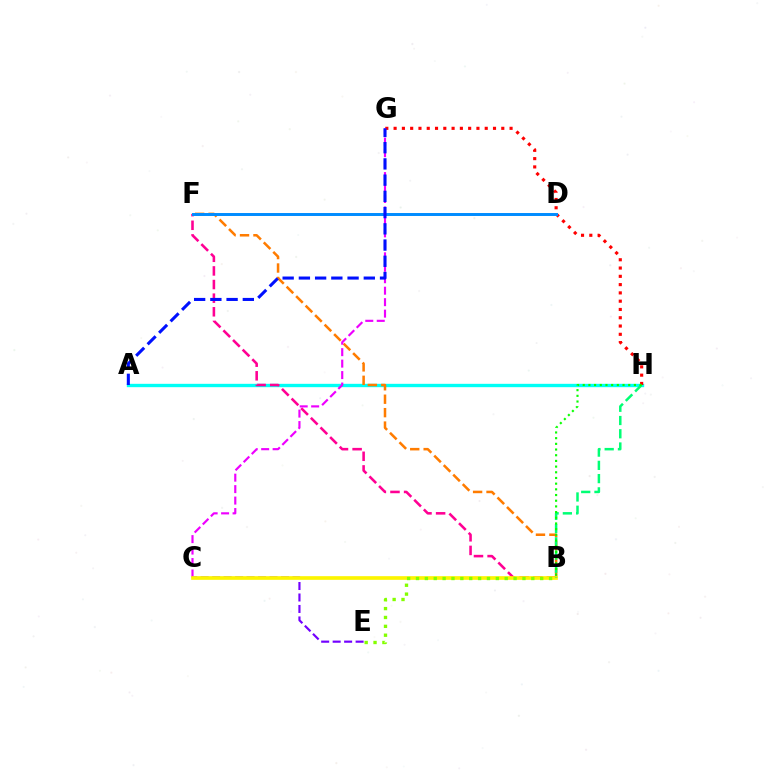{('A', 'H'): [{'color': '#00fff6', 'line_style': 'solid', 'thickness': 2.42}], ('B', 'F'): [{'color': '#ff7c00', 'line_style': 'dashed', 'thickness': 1.82}, {'color': '#ff0094', 'line_style': 'dashed', 'thickness': 1.85}], ('C', 'E'): [{'color': '#7200ff', 'line_style': 'dashed', 'thickness': 1.56}], ('G', 'H'): [{'color': '#ff0000', 'line_style': 'dotted', 'thickness': 2.25}], ('D', 'F'): [{'color': '#008cff', 'line_style': 'solid', 'thickness': 2.13}], ('C', 'G'): [{'color': '#ee00ff', 'line_style': 'dashed', 'thickness': 1.56}], ('B', 'C'): [{'color': '#fcf500', 'line_style': 'solid', 'thickness': 2.64}], ('A', 'G'): [{'color': '#0010ff', 'line_style': 'dashed', 'thickness': 2.2}], ('B', 'H'): [{'color': '#00ff74', 'line_style': 'dashed', 'thickness': 1.8}, {'color': '#08ff00', 'line_style': 'dotted', 'thickness': 1.55}], ('B', 'E'): [{'color': '#84ff00', 'line_style': 'dotted', 'thickness': 2.41}]}